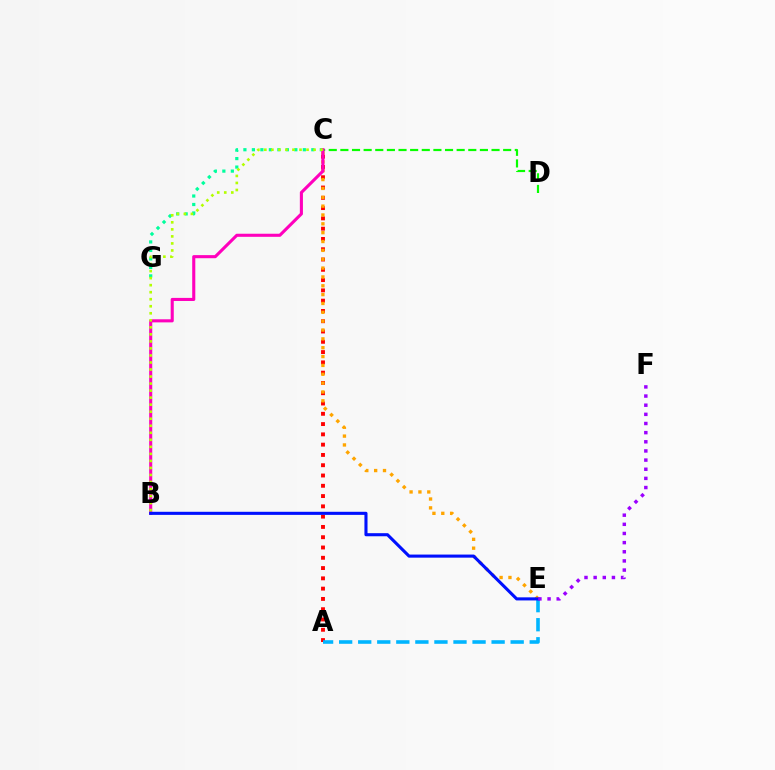{('A', 'C'): [{'color': '#ff0000', 'line_style': 'dotted', 'thickness': 2.79}], ('A', 'E'): [{'color': '#00b5ff', 'line_style': 'dashed', 'thickness': 2.59}], ('C', 'E'): [{'color': '#ffa500', 'line_style': 'dotted', 'thickness': 2.4}], ('C', 'G'): [{'color': '#00ff9d', 'line_style': 'dotted', 'thickness': 2.31}], ('C', 'D'): [{'color': '#08ff00', 'line_style': 'dashed', 'thickness': 1.58}], ('B', 'C'): [{'color': '#ff00bd', 'line_style': 'solid', 'thickness': 2.22}, {'color': '#b3ff00', 'line_style': 'dotted', 'thickness': 1.91}], ('B', 'E'): [{'color': '#0010ff', 'line_style': 'solid', 'thickness': 2.22}], ('E', 'F'): [{'color': '#9b00ff', 'line_style': 'dotted', 'thickness': 2.49}]}